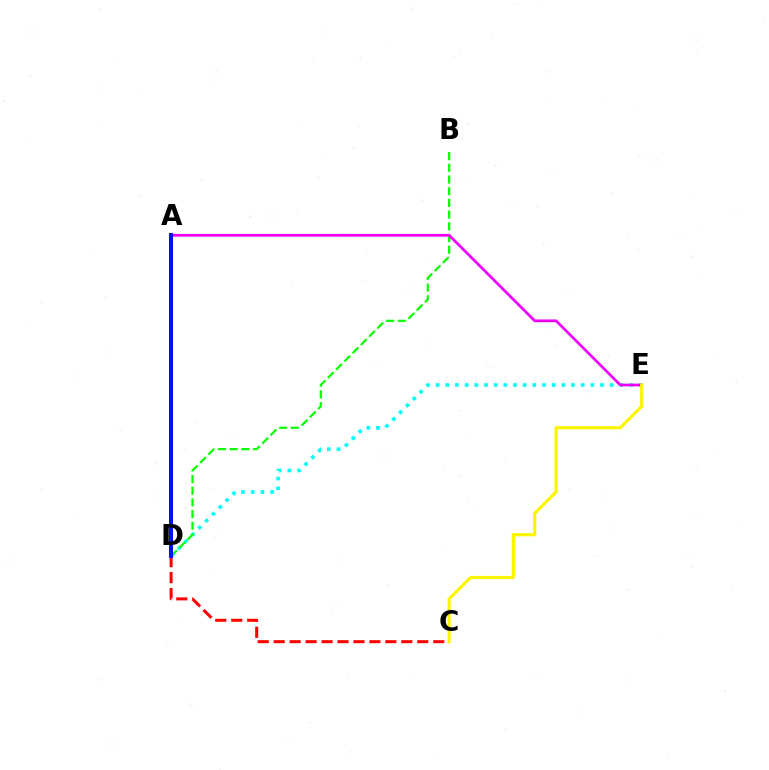{('D', 'E'): [{'color': '#00fff6', 'line_style': 'dotted', 'thickness': 2.63}], ('C', 'D'): [{'color': '#ff0000', 'line_style': 'dashed', 'thickness': 2.17}], ('B', 'D'): [{'color': '#08ff00', 'line_style': 'dashed', 'thickness': 1.59}], ('A', 'E'): [{'color': '#ee00ff', 'line_style': 'solid', 'thickness': 1.98}], ('A', 'D'): [{'color': '#0010ff', 'line_style': 'solid', 'thickness': 2.88}], ('C', 'E'): [{'color': '#fcf500', 'line_style': 'solid', 'thickness': 2.29}]}